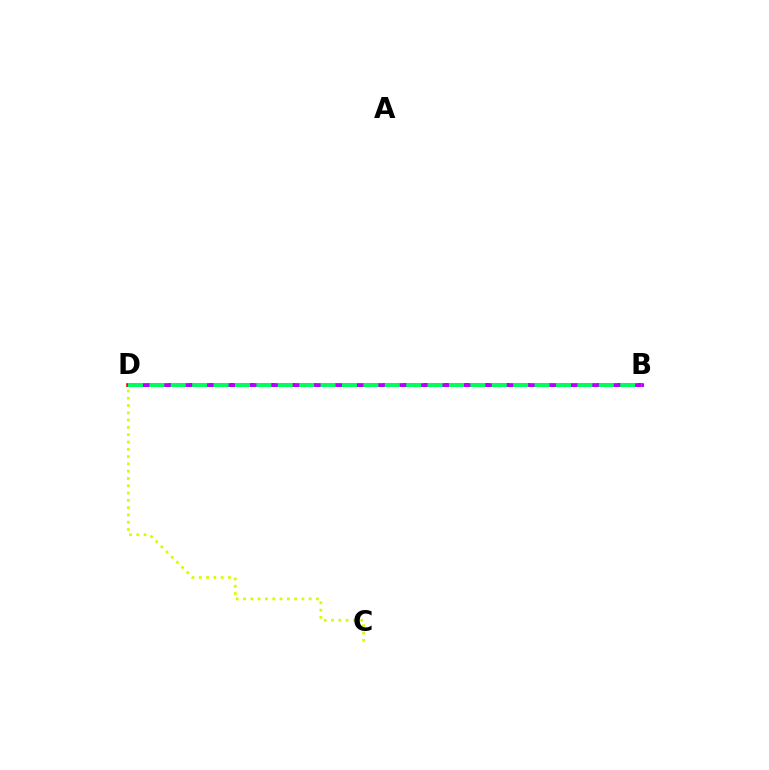{('C', 'D'): [{'color': '#d1ff00', 'line_style': 'dotted', 'thickness': 1.98}], ('B', 'D'): [{'color': '#0074ff', 'line_style': 'dotted', 'thickness': 2.77}, {'color': '#ff0000', 'line_style': 'solid', 'thickness': 2.64}, {'color': '#b900ff', 'line_style': 'solid', 'thickness': 2.16}, {'color': '#00ff5c', 'line_style': 'dashed', 'thickness': 2.91}]}